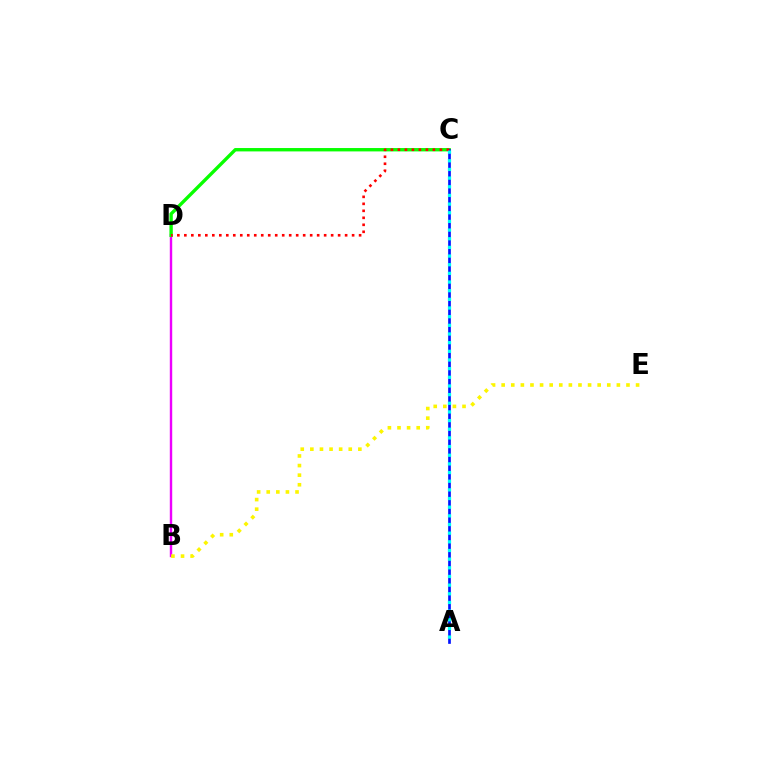{('B', 'D'): [{'color': '#ee00ff', 'line_style': 'solid', 'thickness': 1.74}], ('C', 'D'): [{'color': '#08ff00', 'line_style': 'solid', 'thickness': 2.42}, {'color': '#ff0000', 'line_style': 'dotted', 'thickness': 1.9}], ('A', 'C'): [{'color': '#0010ff', 'line_style': 'solid', 'thickness': 1.93}, {'color': '#00fff6', 'line_style': 'dotted', 'thickness': 2.35}], ('B', 'E'): [{'color': '#fcf500', 'line_style': 'dotted', 'thickness': 2.61}]}